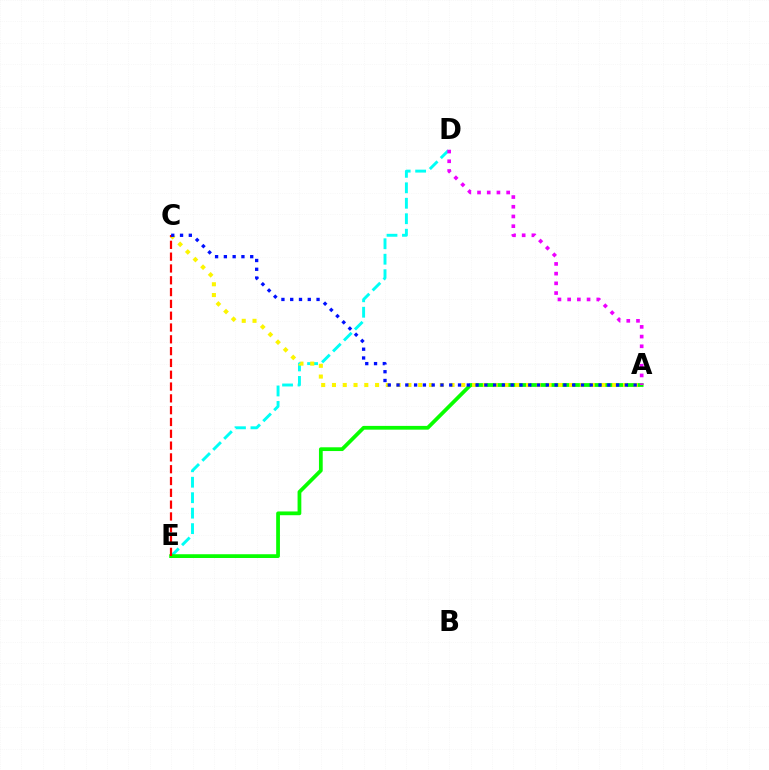{('D', 'E'): [{'color': '#00fff6', 'line_style': 'dashed', 'thickness': 2.1}], ('A', 'E'): [{'color': '#08ff00', 'line_style': 'solid', 'thickness': 2.71}], ('A', 'C'): [{'color': '#fcf500', 'line_style': 'dotted', 'thickness': 2.93}, {'color': '#0010ff', 'line_style': 'dotted', 'thickness': 2.39}], ('C', 'E'): [{'color': '#ff0000', 'line_style': 'dashed', 'thickness': 1.6}], ('A', 'D'): [{'color': '#ee00ff', 'line_style': 'dotted', 'thickness': 2.64}]}